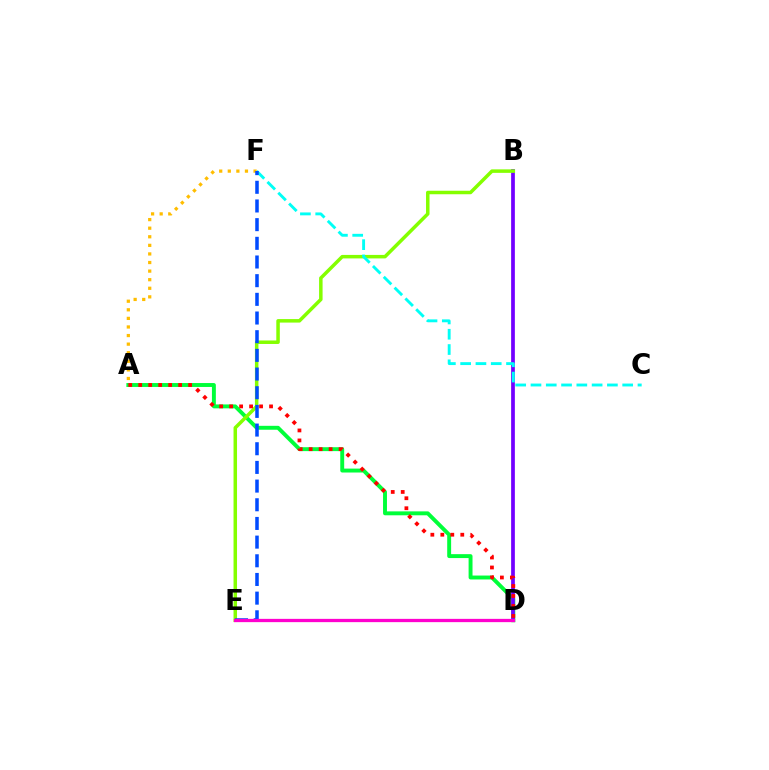{('A', 'D'): [{'color': '#00ff39', 'line_style': 'solid', 'thickness': 2.82}, {'color': '#ff0000', 'line_style': 'dotted', 'thickness': 2.71}], ('B', 'D'): [{'color': '#7200ff', 'line_style': 'solid', 'thickness': 2.68}], ('B', 'E'): [{'color': '#84ff00', 'line_style': 'solid', 'thickness': 2.52}], ('A', 'F'): [{'color': '#ffbd00', 'line_style': 'dotted', 'thickness': 2.33}], ('C', 'F'): [{'color': '#00fff6', 'line_style': 'dashed', 'thickness': 2.08}], ('E', 'F'): [{'color': '#004bff', 'line_style': 'dashed', 'thickness': 2.54}], ('D', 'E'): [{'color': '#ff00cf', 'line_style': 'solid', 'thickness': 2.36}]}